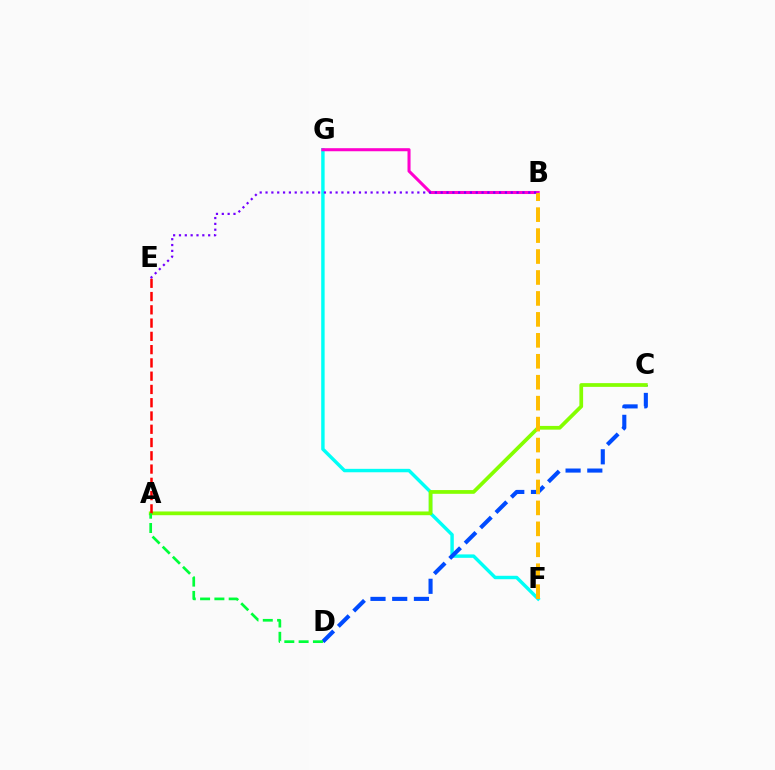{('F', 'G'): [{'color': '#00fff6', 'line_style': 'solid', 'thickness': 2.47}], ('B', 'G'): [{'color': '#ff00cf', 'line_style': 'solid', 'thickness': 2.2}], ('C', 'D'): [{'color': '#004bff', 'line_style': 'dashed', 'thickness': 2.95}], ('A', 'C'): [{'color': '#84ff00', 'line_style': 'solid', 'thickness': 2.69}], ('B', 'F'): [{'color': '#ffbd00', 'line_style': 'dashed', 'thickness': 2.85}], ('A', 'E'): [{'color': '#ff0000', 'line_style': 'dashed', 'thickness': 1.8}], ('B', 'E'): [{'color': '#7200ff', 'line_style': 'dotted', 'thickness': 1.59}], ('A', 'D'): [{'color': '#00ff39', 'line_style': 'dashed', 'thickness': 1.94}]}